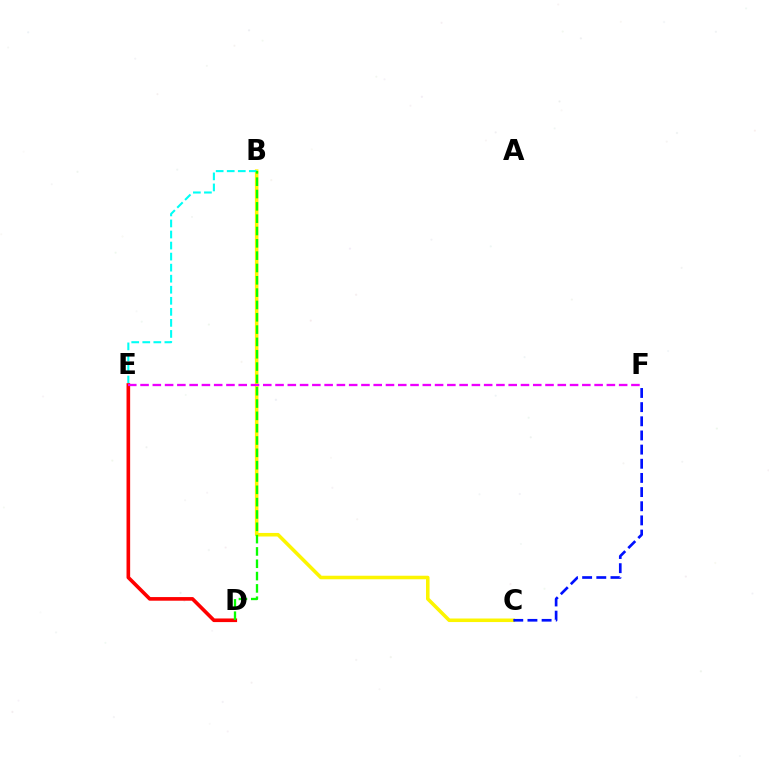{('B', 'C'): [{'color': '#fcf500', 'line_style': 'solid', 'thickness': 2.55}], ('B', 'E'): [{'color': '#00fff6', 'line_style': 'dashed', 'thickness': 1.5}], ('D', 'E'): [{'color': '#ff0000', 'line_style': 'solid', 'thickness': 2.61}], ('E', 'F'): [{'color': '#ee00ff', 'line_style': 'dashed', 'thickness': 1.67}], ('B', 'D'): [{'color': '#08ff00', 'line_style': 'dashed', 'thickness': 1.67}], ('C', 'F'): [{'color': '#0010ff', 'line_style': 'dashed', 'thickness': 1.92}]}